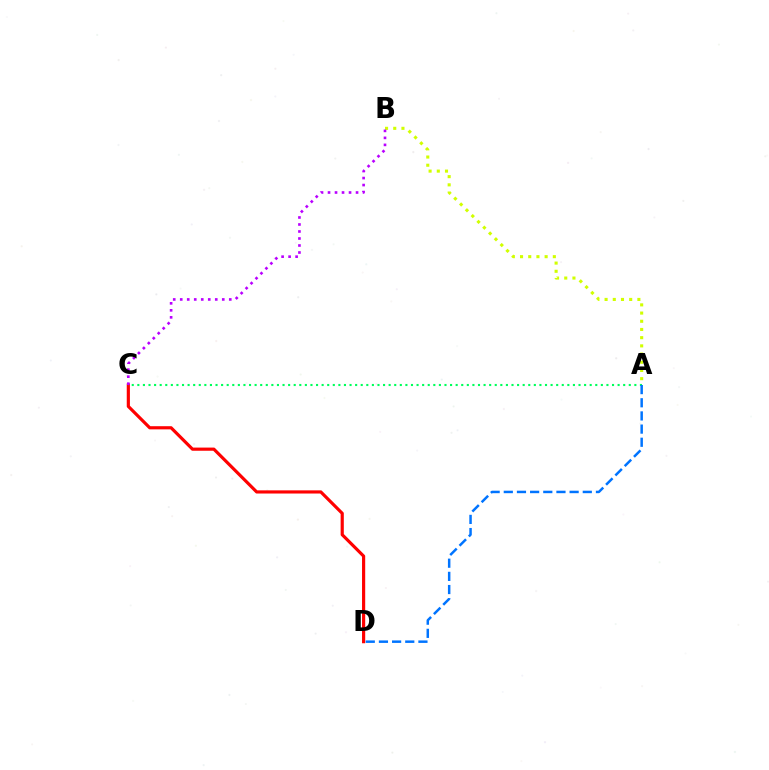{('A', 'B'): [{'color': '#d1ff00', 'line_style': 'dotted', 'thickness': 2.23}], ('C', 'D'): [{'color': '#ff0000', 'line_style': 'solid', 'thickness': 2.28}], ('A', 'C'): [{'color': '#00ff5c', 'line_style': 'dotted', 'thickness': 1.52}], ('A', 'D'): [{'color': '#0074ff', 'line_style': 'dashed', 'thickness': 1.79}], ('B', 'C'): [{'color': '#b900ff', 'line_style': 'dotted', 'thickness': 1.9}]}